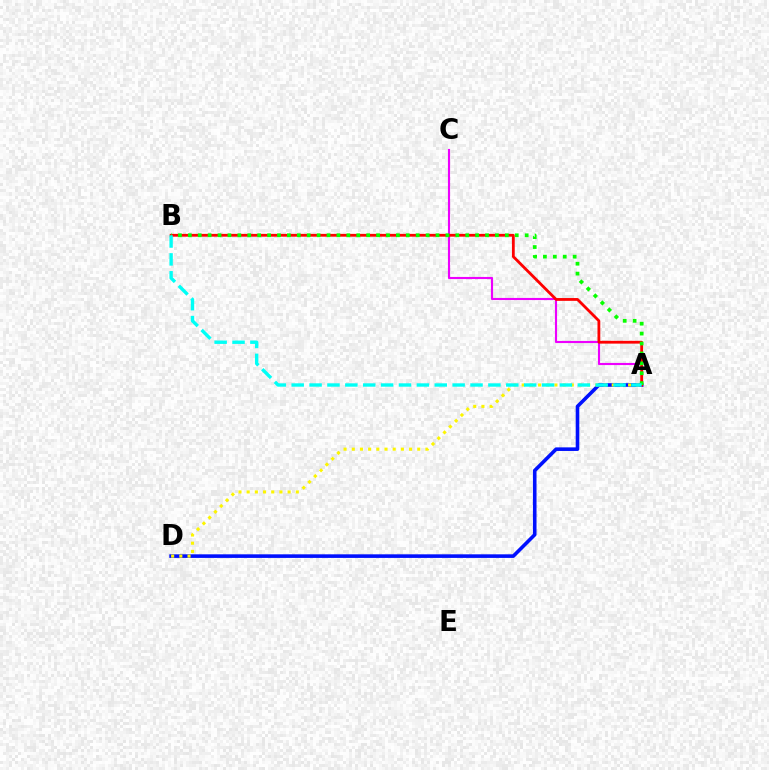{('A', 'C'): [{'color': '#ee00ff', 'line_style': 'solid', 'thickness': 1.53}], ('A', 'D'): [{'color': '#0010ff', 'line_style': 'solid', 'thickness': 2.59}, {'color': '#fcf500', 'line_style': 'dotted', 'thickness': 2.22}], ('A', 'B'): [{'color': '#ff0000', 'line_style': 'solid', 'thickness': 2.01}, {'color': '#08ff00', 'line_style': 'dotted', 'thickness': 2.69}, {'color': '#00fff6', 'line_style': 'dashed', 'thickness': 2.43}]}